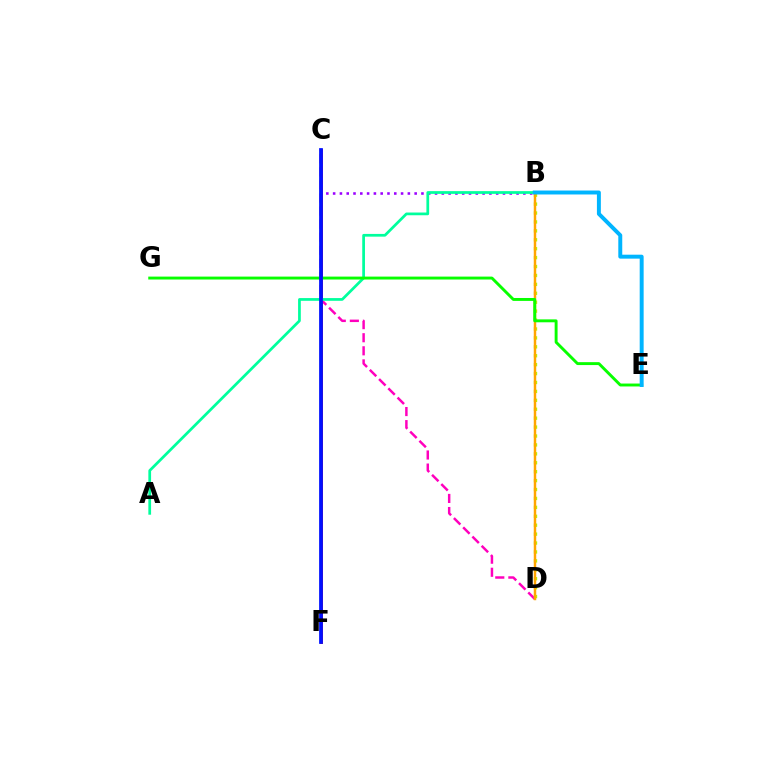{('C', 'F'): [{'color': '#ff0000', 'line_style': 'solid', 'thickness': 2.06}, {'color': '#0010ff', 'line_style': 'solid', 'thickness': 2.7}], ('C', 'D'): [{'color': '#ff00bd', 'line_style': 'dashed', 'thickness': 1.78}], ('B', 'C'): [{'color': '#9b00ff', 'line_style': 'dotted', 'thickness': 1.85}], ('B', 'D'): [{'color': '#b3ff00', 'line_style': 'dotted', 'thickness': 2.42}, {'color': '#ffa500', 'line_style': 'solid', 'thickness': 1.78}], ('A', 'B'): [{'color': '#00ff9d', 'line_style': 'solid', 'thickness': 1.97}], ('E', 'G'): [{'color': '#08ff00', 'line_style': 'solid', 'thickness': 2.1}], ('B', 'E'): [{'color': '#00b5ff', 'line_style': 'solid', 'thickness': 2.84}]}